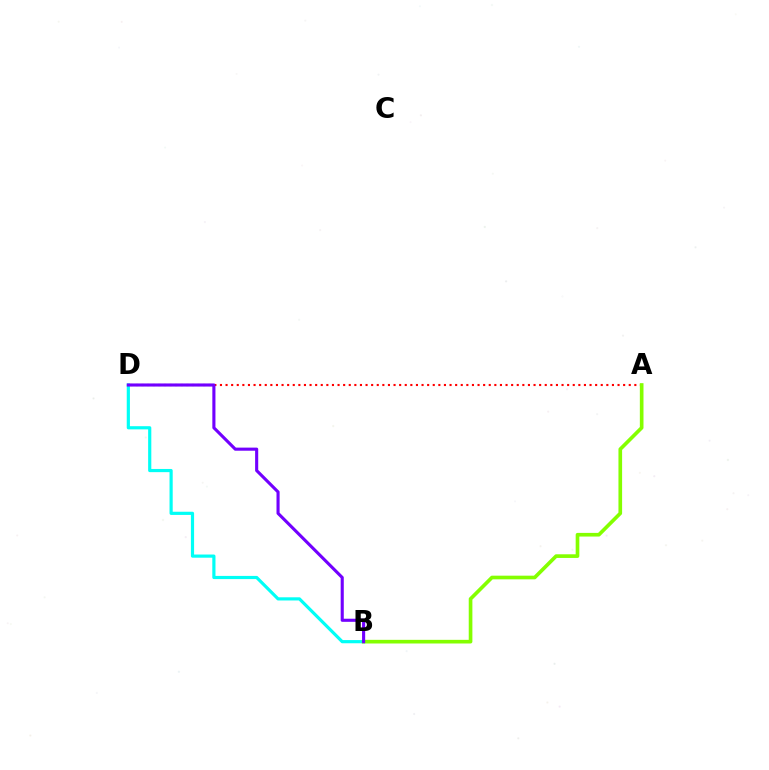{('B', 'D'): [{'color': '#00fff6', 'line_style': 'solid', 'thickness': 2.29}, {'color': '#7200ff', 'line_style': 'solid', 'thickness': 2.23}], ('A', 'D'): [{'color': '#ff0000', 'line_style': 'dotted', 'thickness': 1.52}], ('A', 'B'): [{'color': '#84ff00', 'line_style': 'solid', 'thickness': 2.63}]}